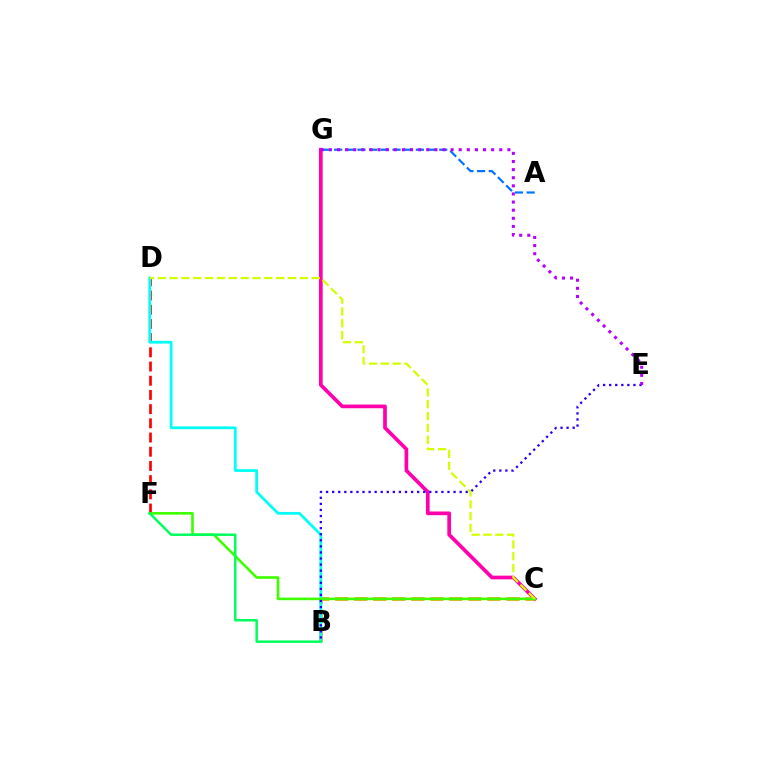{('A', 'G'): [{'color': '#0074ff', 'line_style': 'dashed', 'thickness': 1.59}], ('C', 'G'): [{'color': '#ff00ac', 'line_style': 'solid', 'thickness': 2.66}], ('D', 'F'): [{'color': '#ff0000', 'line_style': 'dashed', 'thickness': 1.93}], ('B', 'C'): [{'color': '#ff9400', 'line_style': 'dashed', 'thickness': 2.58}], ('B', 'D'): [{'color': '#00fff6', 'line_style': 'solid', 'thickness': 2.0}], ('C', 'F'): [{'color': '#3dff00', 'line_style': 'solid', 'thickness': 1.89}], ('B', 'E'): [{'color': '#2500ff', 'line_style': 'dotted', 'thickness': 1.65}], ('C', 'D'): [{'color': '#d1ff00', 'line_style': 'dashed', 'thickness': 1.61}], ('B', 'F'): [{'color': '#00ff5c', 'line_style': 'solid', 'thickness': 1.78}], ('E', 'G'): [{'color': '#b900ff', 'line_style': 'dotted', 'thickness': 2.2}]}